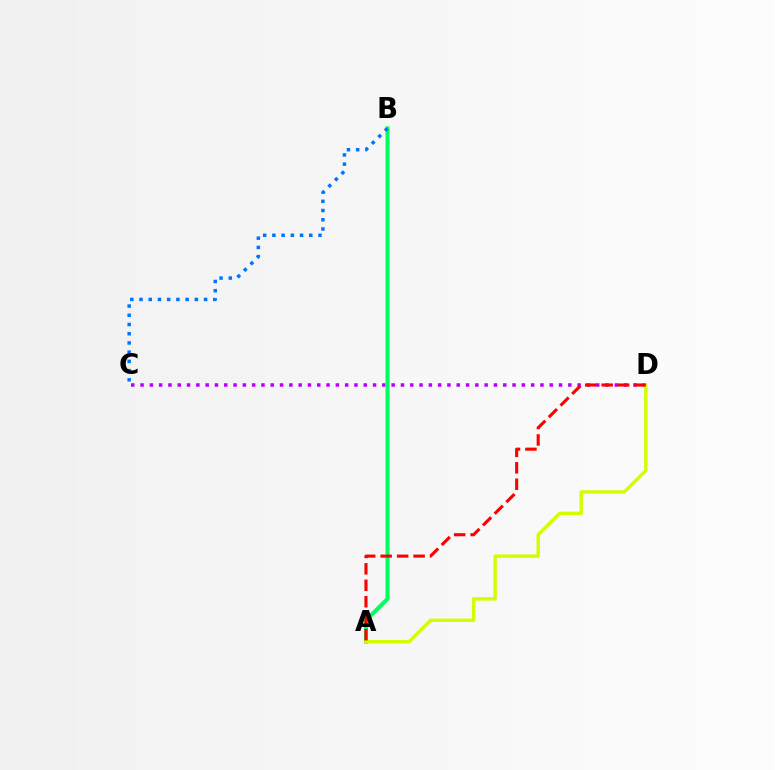{('C', 'D'): [{'color': '#b900ff', 'line_style': 'dotted', 'thickness': 2.53}], ('A', 'B'): [{'color': '#00ff5c', 'line_style': 'solid', 'thickness': 2.87}], ('A', 'D'): [{'color': '#d1ff00', 'line_style': 'solid', 'thickness': 2.44}, {'color': '#ff0000', 'line_style': 'dashed', 'thickness': 2.24}], ('B', 'C'): [{'color': '#0074ff', 'line_style': 'dotted', 'thickness': 2.51}]}